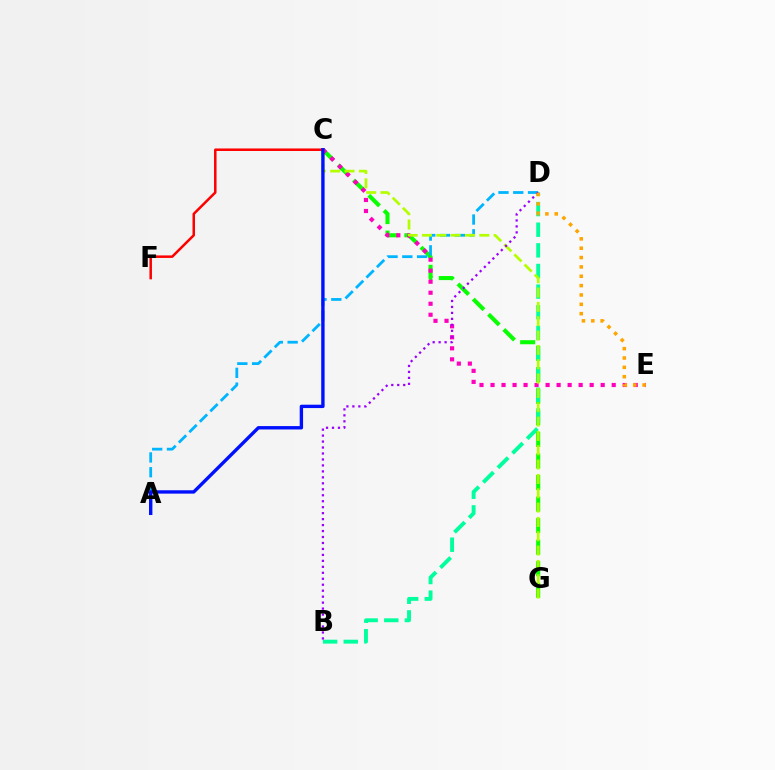{('C', 'G'): [{'color': '#08ff00', 'line_style': 'dashed', 'thickness': 2.93}, {'color': '#b3ff00', 'line_style': 'dashed', 'thickness': 1.95}], ('C', 'E'): [{'color': '#ff00bd', 'line_style': 'dotted', 'thickness': 2.99}], ('B', 'D'): [{'color': '#00ff9d', 'line_style': 'dashed', 'thickness': 2.8}, {'color': '#9b00ff', 'line_style': 'dotted', 'thickness': 1.62}], ('A', 'D'): [{'color': '#00b5ff', 'line_style': 'dashed', 'thickness': 2.01}], ('C', 'F'): [{'color': '#ff0000', 'line_style': 'solid', 'thickness': 1.81}], ('A', 'C'): [{'color': '#0010ff', 'line_style': 'solid', 'thickness': 2.43}], ('D', 'E'): [{'color': '#ffa500', 'line_style': 'dotted', 'thickness': 2.54}]}